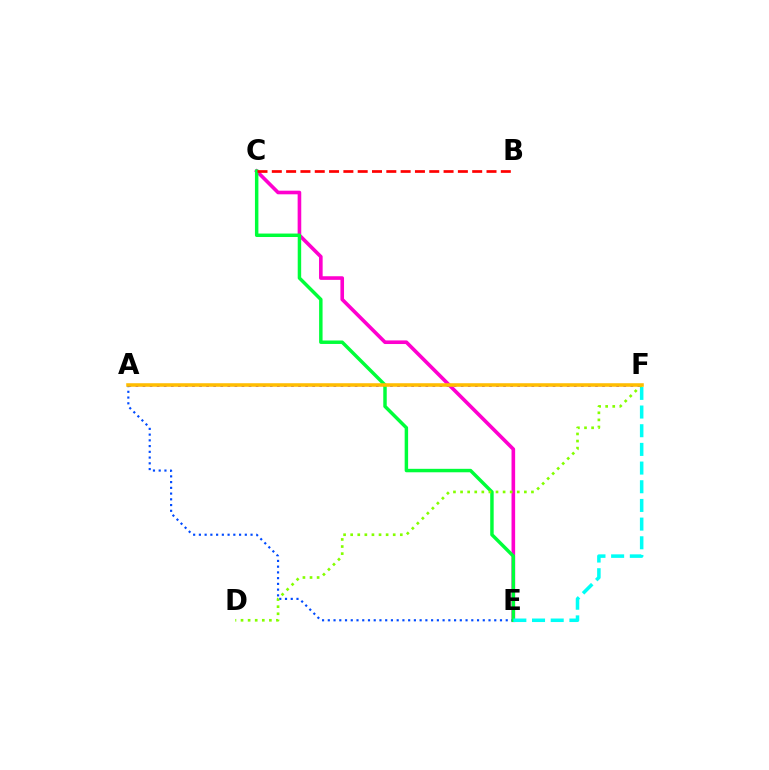{('C', 'E'): [{'color': '#ff00cf', 'line_style': 'solid', 'thickness': 2.61}, {'color': '#00ff39', 'line_style': 'solid', 'thickness': 2.49}], ('A', 'F'): [{'color': '#7200ff', 'line_style': 'dotted', 'thickness': 1.92}, {'color': '#ffbd00', 'line_style': 'solid', 'thickness': 2.55}], ('A', 'E'): [{'color': '#004bff', 'line_style': 'dotted', 'thickness': 1.56}], ('E', 'F'): [{'color': '#00fff6', 'line_style': 'dashed', 'thickness': 2.54}], ('D', 'F'): [{'color': '#84ff00', 'line_style': 'dotted', 'thickness': 1.93}], ('B', 'C'): [{'color': '#ff0000', 'line_style': 'dashed', 'thickness': 1.94}]}